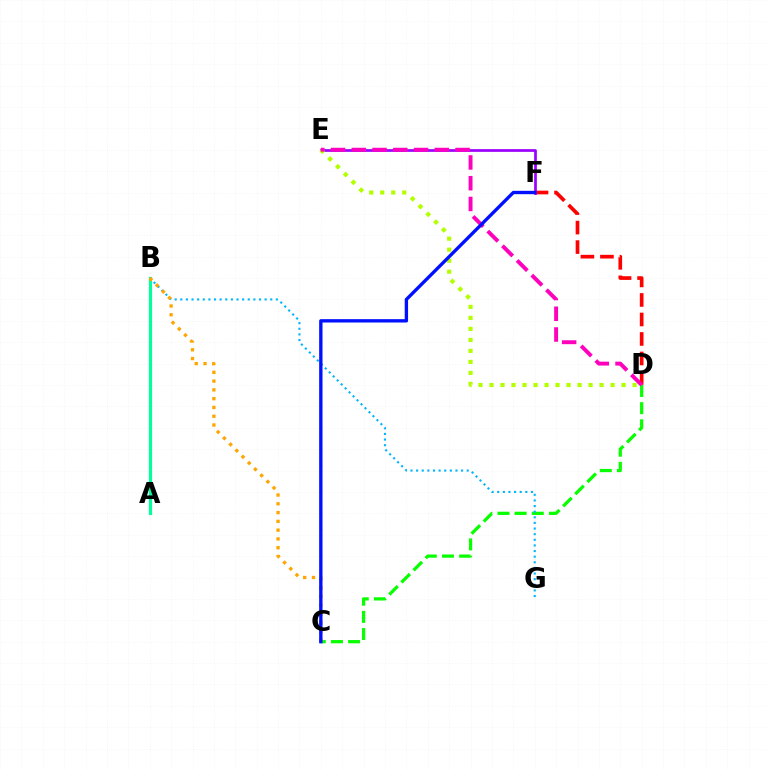{('C', 'D'): [{'color': '#08ff00', 'line_style': 'dashed', 'thickness': 2.33}], ('D', 'F'): [{'color': '#ff0000', 'line_style': 'dashed', 'thickness': 2.65}], ('E', 'F'): [{'color': '#9b00ff', 'line_style': 'solid', 'thickness': 1.95}], ('A', 'B'): [{'color': '#00ff9d', 'line_style': 'solid', 'thickness': 2.28}], ('B', 'G'): [{'color': '#00b5ff', 'line_style': 'dotted', 'thickness': 1.53}], ('B', 'C'): [{'color': '#ffa500', 'line_style': 'dotted', 'thickness': 2.39}], ('D', 'E'): [{'color': '#b3ff00', 'line_style': 'dotted', 'thickness': 2.99}, {'color': '#ff00bd', 'line_style': 'dashed', 'thickness': 2.82}], ('C', 'F'): [{'color': '#0010ff', 'line_style': 'solid', 'thickness': 2.42}]}